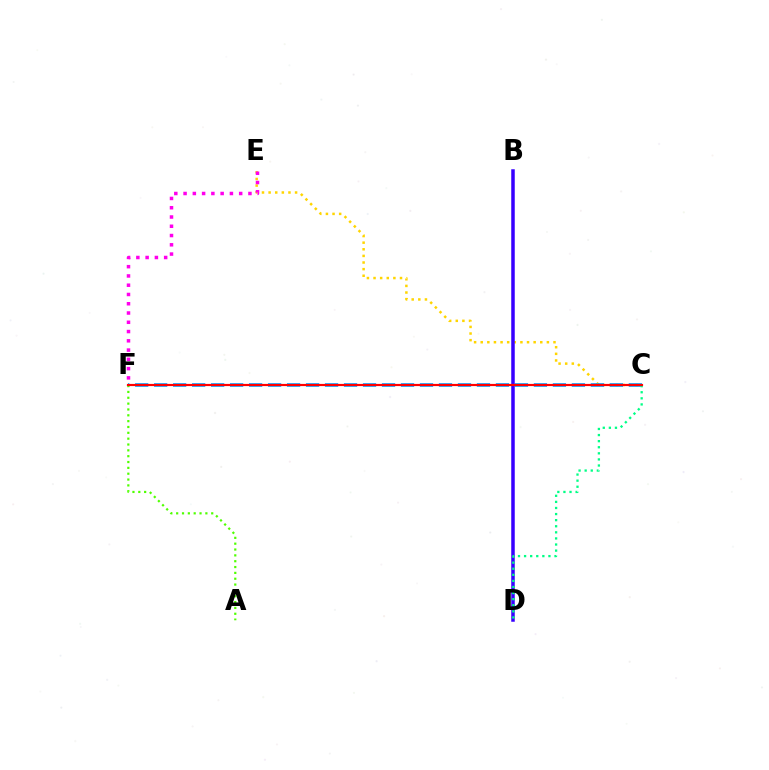{('C', 'E'): [{'color': '#ffd500', 'line_style': 'dotted', 'thickness': 1.8}], ('C', 'F'): [{'color': '#009eff', 'line_style': 'dashed', 'thickness': 2.58}, {'color': '#ff0000', 'line_style': 'solid', 'thickness': 1.57}], ('B', 'D'): [{'color': '#3700ff', 'line_style': 'solid', 'thickness': 2.52}], ('C', 'D'): [{'color': '#00ff86', 'line_style': 'dotted', 'thickness': 1.65}], ('A', 'F'): [{'color': '#4fff00', 'line_style': 'dotted', 'thickness': 1.59}], ('E', 'F'): [{'color': '#ff00ed', 'line_style': 'dotted', 'thickness': 2.52}]}